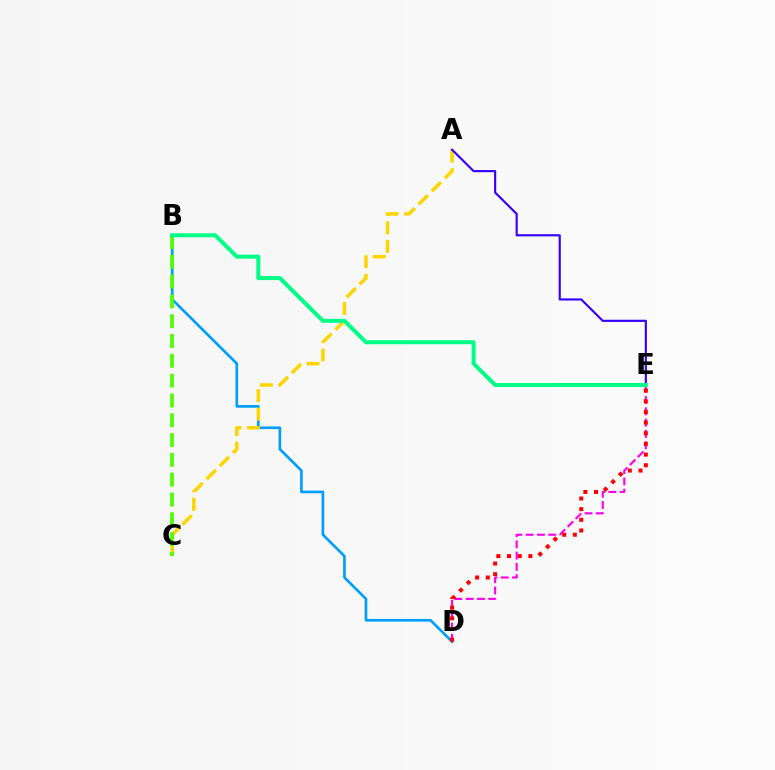{('B', 'D'): [{'color': '#009eff', 'line_style': 'solid', 'thickness': 1.91}], ('D', 'E'): [{'color': '#ff00ed', 'line_style': 'dashed', 'thickness': 1.53}, {'color': '#ff0000', 'line_style': 'dotted', 'thickness': 2.9}], ('A', 'C'): [{'color': '#ffd500', 'line_style': 'dashed', 'thickness': 2.52}], ('A', 'E'): [{'color': '#3700ff', 'line_style': 'solid', 'thickness': 1.55}], ('B', 'C'): [{'color': '#4fff00', 'line_style': 'dashed', 'thickness': 2.69}], ('B', 'E'): [{'color': '#00ff86', 'line_style': 'solid', 'thickness': 2.89}]}